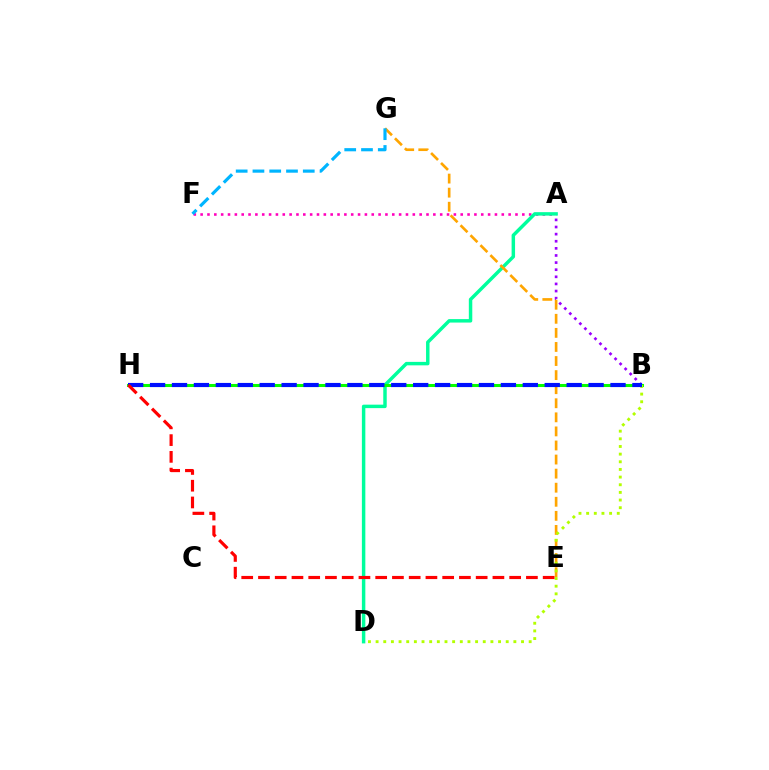{('A', 'F'): [{'color': '#ff00bd', 'line_style': 'dotted', 'thickness': 1.86}], ('A', 'B'): [{'color': '#9b00ff', 'line_style': 'dotted', 'thickness': 1.93}], ('A', 'D'): [{'color': '#00ff9d', 'line_style': 'solid', 'thickness': 2.49}], ('E', 'G'): [{'color': '#ffa500', 'line_style': 'dashed', 'thickness': 1.91}], ('B', 'H'): [{'color': '#08ff00', 'line_style': 'solid', 'thickness': 2.2}, {'color': '#0010ff', 'line_style': 'dashed', 'thickness': 2.98}], ('B', 'D'): [{'color': '#b3ff00', 'line_style': 'dotted', 'thickness': 2.08}], ('F', 'G'): [{'color': '#00b5ff', 'line_style': 'dashed', 'thickness': 2.28}], ('E', 'H'): [{'color': '#ff0000', 'line_style': 'dashed', 'thickness': 2.28}]}